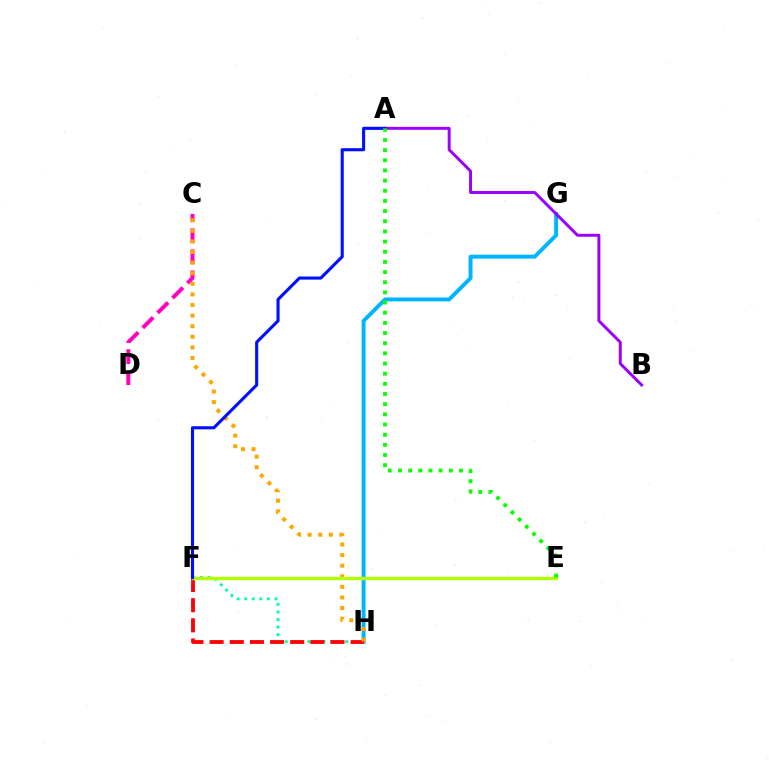{('C', 'D'): [{'color': '#ff00bd', 'line_style': 'dashed', 'thickness': 2.86}], ('F', 'H'): [{'color': '#00ff9d', 'line_style': 'dotted', 'thickness': 2.06}, {'color': '#ff0000', 'line_style': 'dashed', 'thickness': 2.74}], ('G', 'H'): [{'color': '#00b5ff', 'line_style': 'solid', 'thickness': 2.83}], ('C', 'H'): [{'color': '#ffa500', 'line_style': 'dotted', 'thickness': 2.88}], ('A', 'B'): [{'color': '#9b00ff', 'line_style': 'solid', 'thickness': 2.12}], ('E', 'F'): [{'color': '#b3ff00', 'line_style': 'solid', 'thickness': 2.43}], ('A', 'F'): [{'color': '#0010ff', 'line_style': 'solid', 'thickness': 2.23}], ('A', 'E'): [{'color': '#08ff00', 'line_style': 'dotted', 'thickness': 2.76}]}